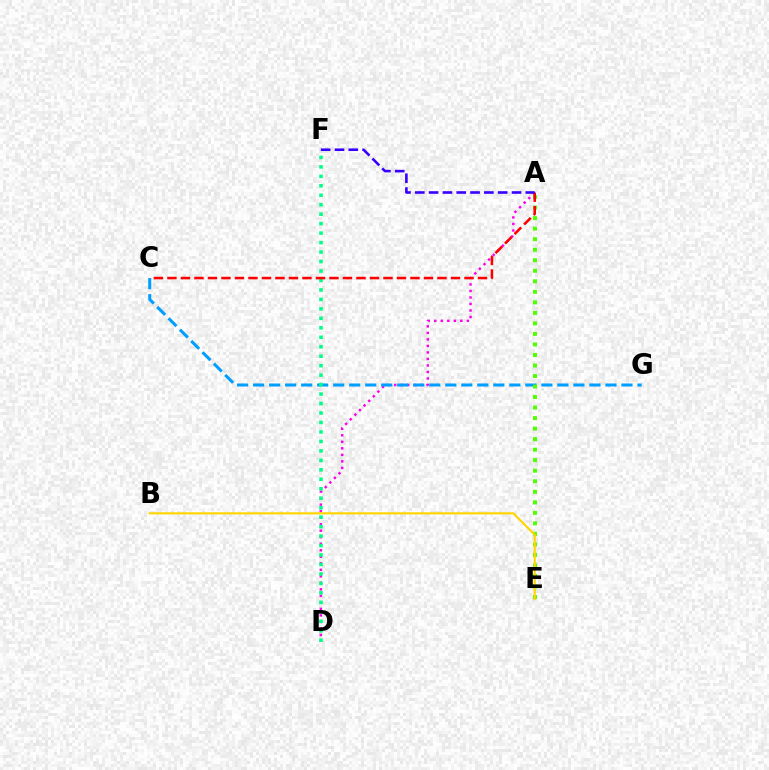{('A', 'D'): [{'color': '#ff00ed', 'line_style': 'dotted', 'thickness': 1.77}], ('C', 'G'): [{'color': '#009eff', 'line_style': 'dashed', 'thickness': 2.18}], ('A', 'E'): [{'color': '#4fff00', 'line_style': 'dotted', 'thickness': 2.86}], ('D', 'F'): [{'color': '#00ff86', 'line_style': 'dotted', 'thickness': 2.57}], ('A', 'C'): [{'color': '#ff0000', 'line_style': 'dashed', 'thickness': 1.83}], ('A', 'F'): [{'color': '#3700ff', 'line_style': 'dashed', 'thickness': 1.88}], ('B', 'E'): [{'color': '#ffd500', 'line_style': 'solid', 'thickness': 1.53}]}